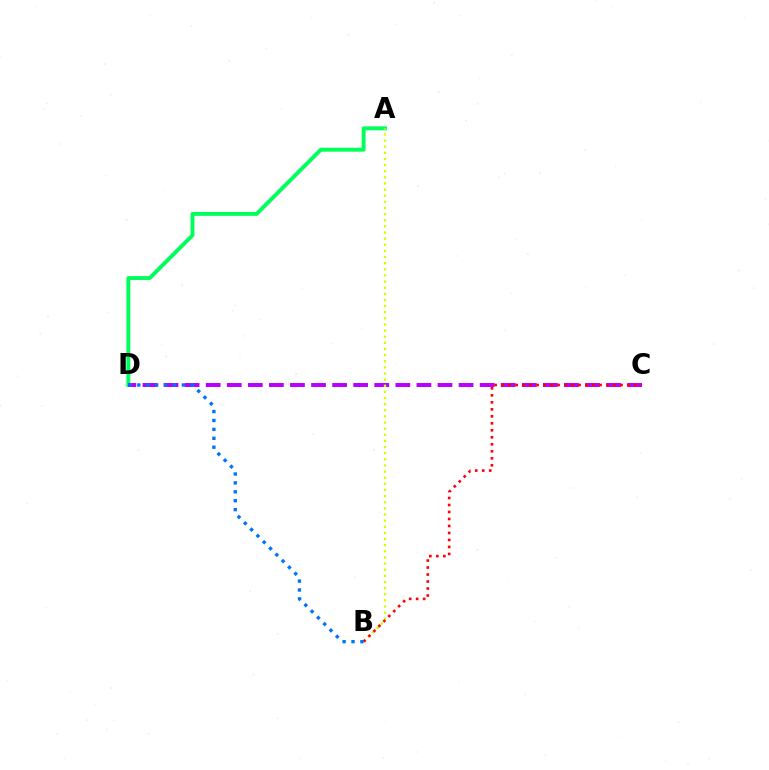{('A', 'D'): [{'color': '#00ff5c', 'line_style': 'solid', 'thickness': 2.83}], ('C', 'D'): [{'color': '#b900ff', 'line_style': 'dashed', 'thickness': 2.86}], ('A', 'B'): [{'color': '#d1ff00', 'line_style': 'dotted', 'thickness': 1.67}], ('B', 'C'): [{'color': '#ff0000', 'line_style': 'dotted', 'thickness': 1.9}], ('B', 'D'): [{'color': '#0074ff', 'line_style': 'dotted', 'thickness': 2.42}]}